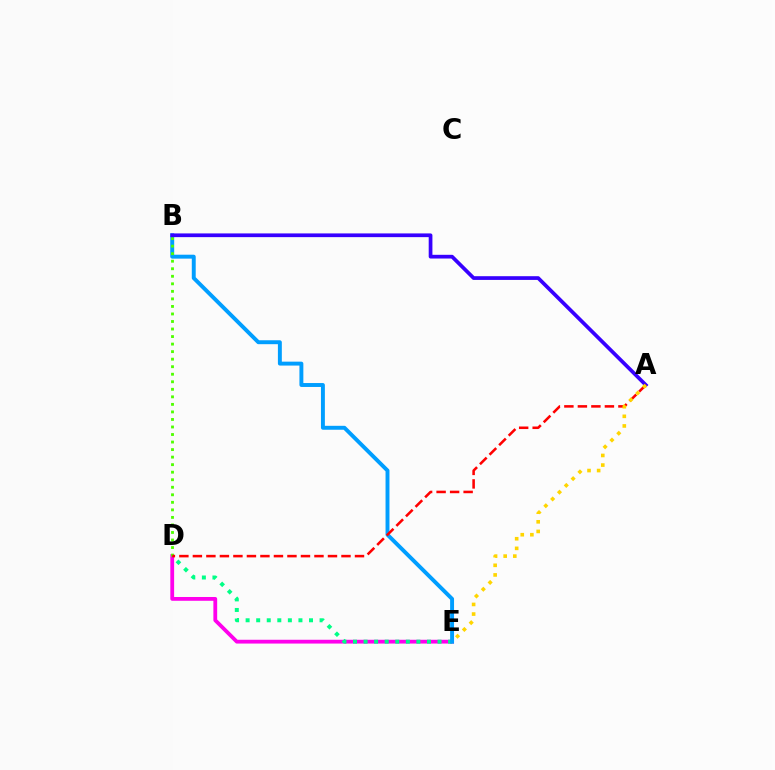{('D', 'E'): [{'color': '#ff00ed', 'line_style': 'solid', 'thickness': 2.73}, {'color': '#00ff86', 'line_style': 'dotted', 'thickness': 2.87}], ('B', 'E'): [{'color': '#009eff', 'line_style': 'solid', 'thickness': 2.83}], ('B', 'D'): [{'color': '#4fff00', 'line_style': 'dotted', 'thickness': 2.05}], ('A', 'B'): [{'color': '#3700ff', 'line_style': 'solid', 'thickness': 2.68}], ('A', 'D'): [{'color': '#ff0000', 'line_style': 'dashed', 'thickness': 1.84}], ('A', 'E'): [{'color': '#ffd500', 'line_style': 'dotted', 'thickness': 2.61}]}